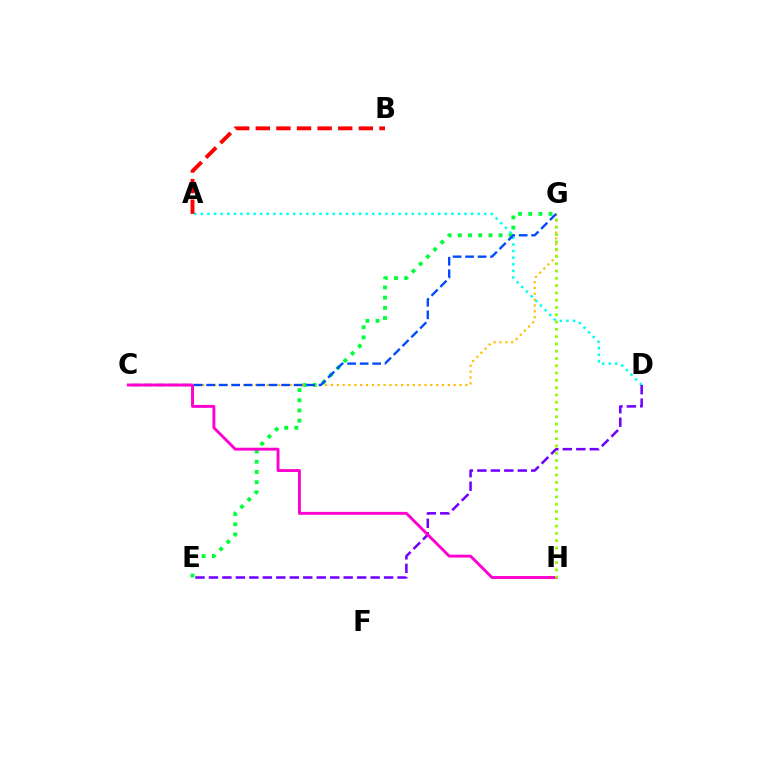{('A', 'D'): [{'color': '#00fff6', 'line_style': 'dotted', 'thickness': 1.79}], ('A', 'B'): [{'color': '#ff0000', 'line_style': 'dashed', 'thickness': 2.8}], ('E', 'G'): [{'color': '#00ff39', 'line_style': 'dotted', 'thickness': 2.77}], ('C', 'G'): [{'color': '#ffbd00', 'line_style': 'dotted', 'thickness': 1.59}, {'color': '#004bff', 'line_style': 'dashed', 'thickness': 1.7}], ('D', 'E'): [{'color': '#7200ff', 'line_style': 'dashed', 'thickness': 1.83}], ('C', 'H'): [{'color': '#ff00cf', 'line_style': 'solid', 'thickness': 2.09}], ('G', 'H'): [{'color': '#84ff00', 'line_style': 'dotted', 'thickness': 1.98}]}